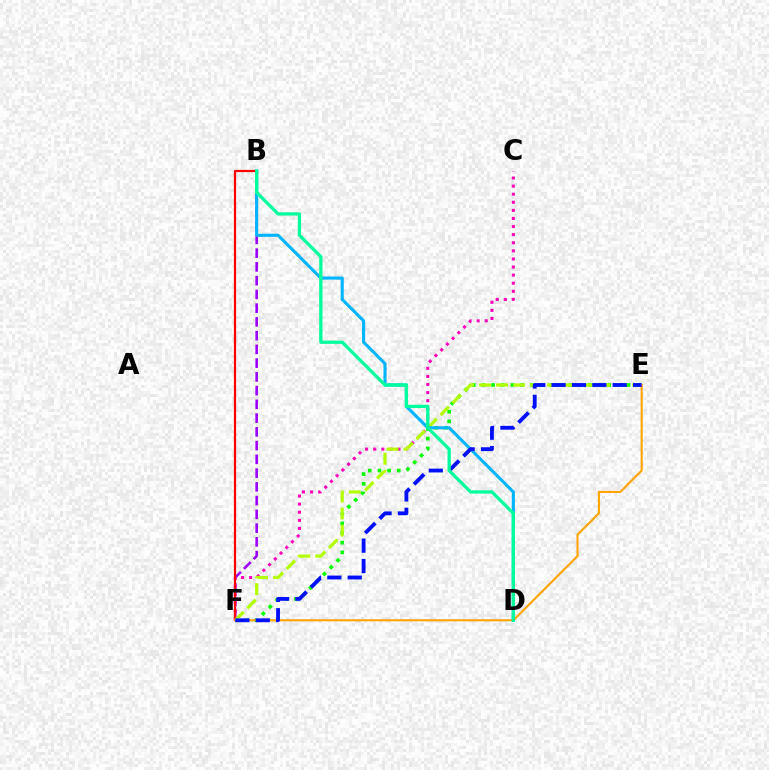{('B', 'F'): [{'color': '#9b00ff', 'line_style': 'dashed', 'thickness': 1.87}, {'color': '#ff0000', 'line_style': 'solid', 'thickness': 1.6}], ('C', 'F'): [{'color': '#ff00bd', 'line_style': 'dotted', 'thickness': 2.2}], ('E', 'F'): [{'color': '#08ff00', 'line_style': 'dotted', 'thickness': 2.63}, {'color': '#b3ff00', 'line_style': 'dashed', 'thickness': 2.31}, {'color': '#ffa500', 'line_style': 'solid', 'thickness': 1.53}, {'color': '#0010ff', 'line_style': 'dashed', 'thickness': 2.77}], ('B', 'D'): [{'color': '#00b5ff', 'line_style': 'solid', 'thickness': 2.23}, {'color': '#00ff9d', 'line_style': 'solid', 'thickness': 2.37}]}